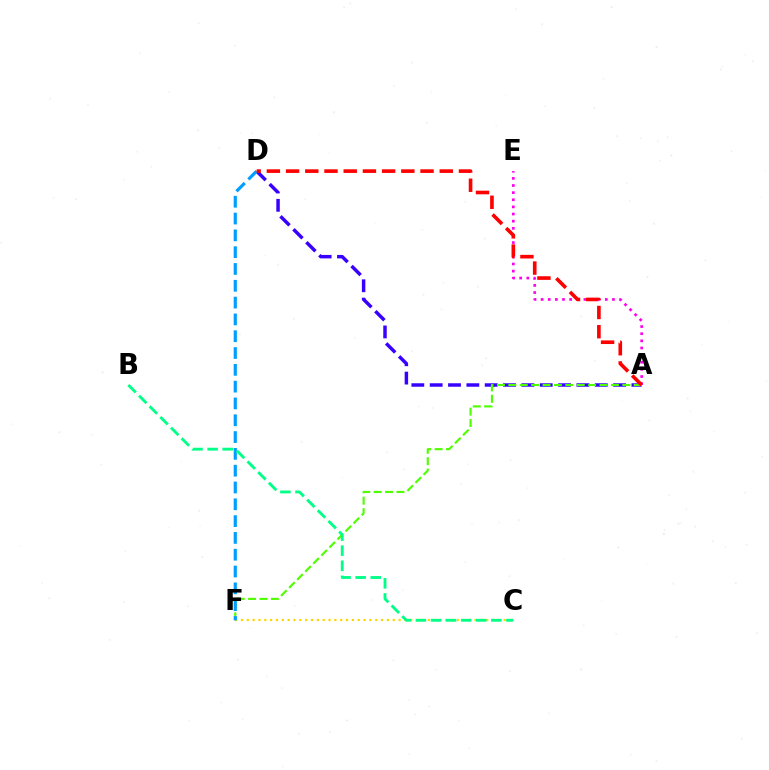{('A', 'E'): [{'color': '#ff00ed', 'line_style': 'dotted', 'thickness': 1.94}], ('C', 'F'): [{'color': '#ffd500', 'line_style': 'dotted', 'thickness': 1.59}], ('A', 'D'): [{'color': '#3700ff', 'line_style': 'dashed', 'thickness': 2.49}, {'color': '#ff0000', 'line_style': 'dashed', 'thickness': 2.61}], ('A', 'F'): [{'color': '#4fff00', 'line_style': 'dashed', 'thickness': 1.55}], ('D', 'F'): [{'color': '#009eff', 'line_style': 'dashed', 'thickness': 2.28}], ('B', 'C'): [{'color': '#00ff86', 'line_style': 'dashed', 'thickness': 2.05}]}